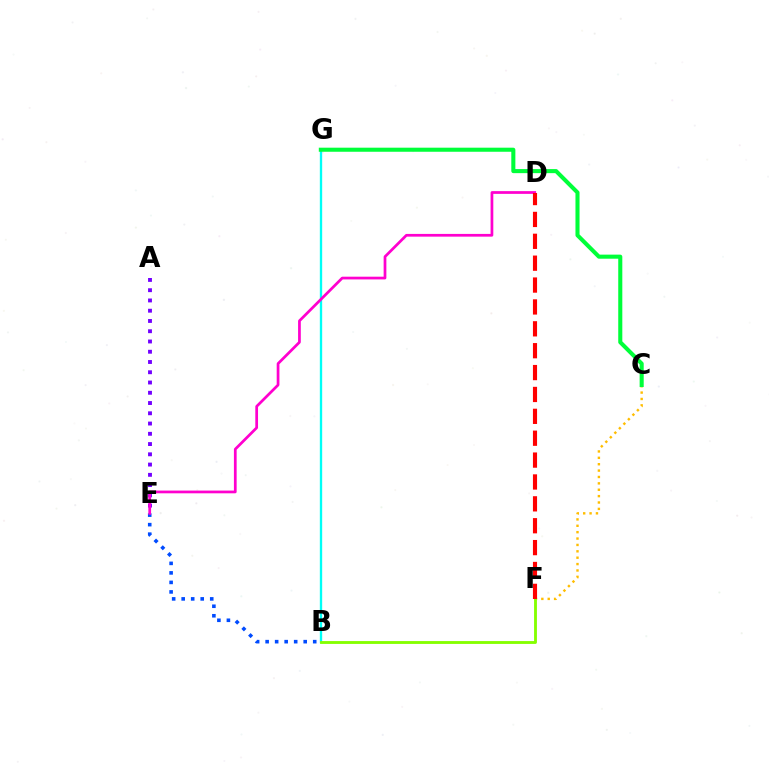{('B', 'G'): [{'color': '#00fff6', 'line_style': 'solid', 'thickness': 1.69}], ('A', 'E'): [{'color': '#7200ff', 'line_style': 'dotted', 'thickness': 2.79}], ('C', 'F'): [{'color': '#ffbd00', 'line_style': 'dotted', 'thickness': 1.73}], ('B', 'F'): [{'color': '#84ff00', 'line_style': 'solid', 'thickness': 2.05}], ('C', 'G'): [{'color': '#00ff39', 'line_style': 'solid', 'thickness': 2.93}], ('B', 'E'): [{'color': '#004bff', 'line_style': 'dotted', 'thickness': 2.59}], ('D', 'E'): [{'color': '#ff00cf', 'line_style': 'solid', 'thickness': 1.97}], ('D', 'F'): [{'color': '#ff0000', 'line_style': 'dashed', 'thickness': 2.97}]}